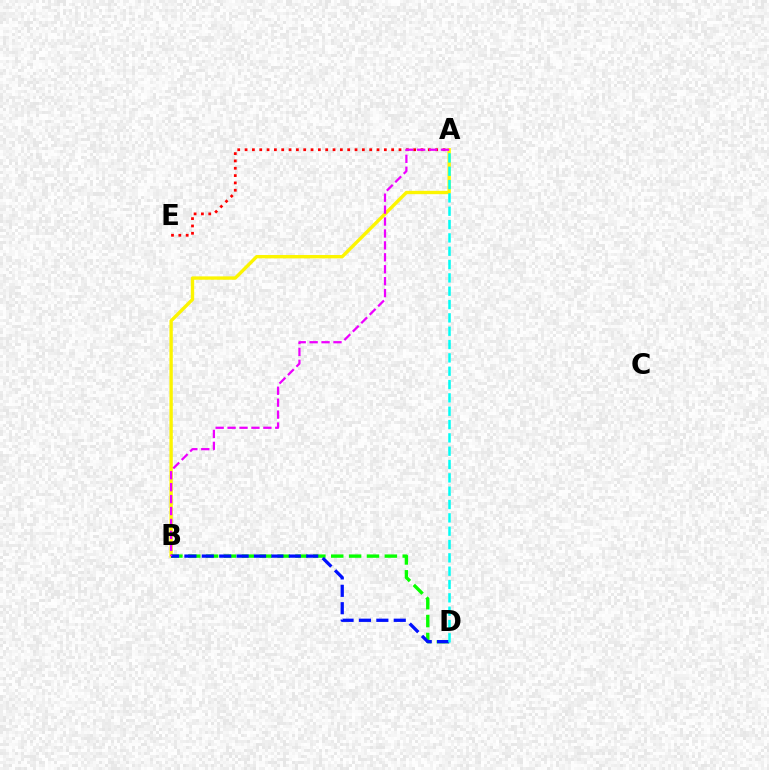{('A', 'B'): [{'color': '#fcf500', 'line_style': 'solid', 'thickness': 2.42}, {'color': '#ee00ff', 'line_style': 'dashed', 'thickness': 1.62}], ('B', 'D'): [{'color': '#08ff00', 'line_style': 'dashed', 'thickness': 2.43}, {'color': '#0010ff', 'line_style': 'dashed', 'thickness': 2.36}], ('A', 'D'): [{'color': '#00fff6', 'line_style': 'dashed', 'thickness': 1.81}], ('A', 'E'): [{'color': '#ff0000', 'line_style': 'dotted', 'thickness': 1.99}]}